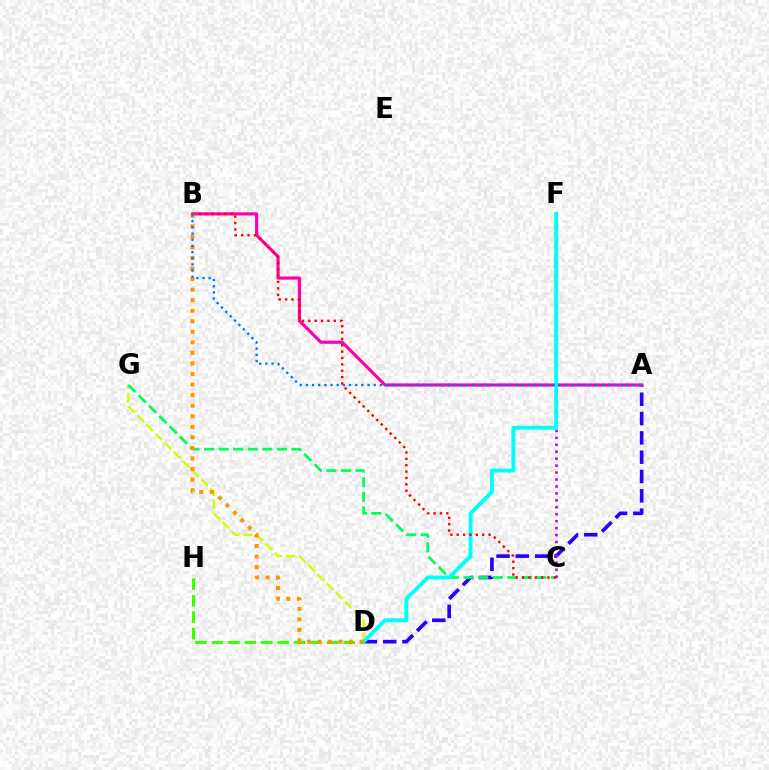{('D', 'G'): [{'color': '#d1ff00', 'line_style': 'dashed', 'thickness': 1.76}], ('A', 'D'): [{'color': '#2500ff', 'line_style': 'dashed', 'thickness': 2.62}], ('C', 'G'): [{'color': '#00ff5c', 'line_style': 'dashed', 'thickness': 1.98}], ('C', 'F'): [{'color': '#b900ff', 'line_style': 'dotted', 'thickness': 1.89}], ('D', 'H'): [{'color': '#3dff00', 'line_style': 'dashed', 'thickness': 2.24}], ('A', 'B'): [{'color': '#ff00ac', 'line_style': 'solid', 'thickness': 2.27}, {'color': '#0074ff', 'line_style': 'dotted', 'thickness': 1.68}], ('D', 'F'): [{'color': '#00fff6', 'line_style': 'solid', 'thickness': 2.79}], ('B', 'C'): [{'color': '#ff0000', 'line_style': 'dotted', 'thickness': 1.73}], ('B', 'D'): [{'color': '#ff9400', 'line_style': 'dotted', 'thickness': 2.87}]}